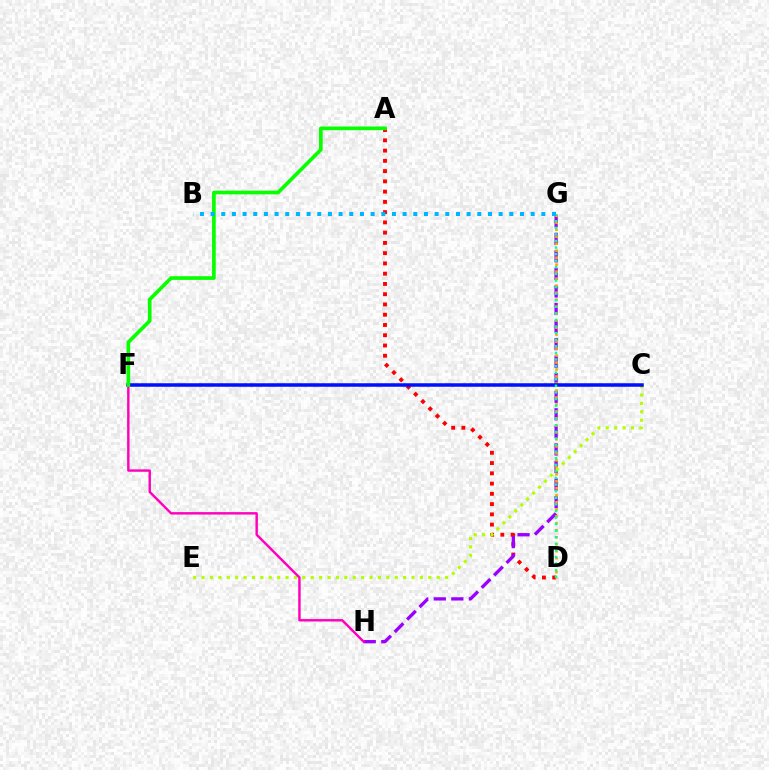{('A', 'D'): [{'color': '#ff0000', 'line_style': 'dotted', 'thickness': 2.79}], ('G', 'H'): [{'color': '#9b00ff', 'line_style': 'dashed', 'thickness': 2.38}], ('D', 'G'): [{'color': '#ffa500', 'line_style': 'dotted', 'thickness': 1.9}, {'color': '#00ff9d', 'line_style': 'dotted', 'thickness': 1.79}], ('C', 'E'): [{'color': '#b3ff00', 'line_style': 'dotted', 'thickness': 2.28}], ('C', 'F'): [{'color': '#0010ff', 'line_style': 'solid', 'thickness': 2.53}], ('F', 'H'): [{'color': '#ff00bd', 'line_style': 'solid', 'thickness': 1.75}], ('A', 'F'): [{'color': '#08ff00', 'line_style': 'solid', 'thickness': 2.65}], ('B', 'G'): [{'color': '#00b5ff', 'line_style': 'dotted', 'thickness': 2.9}]}